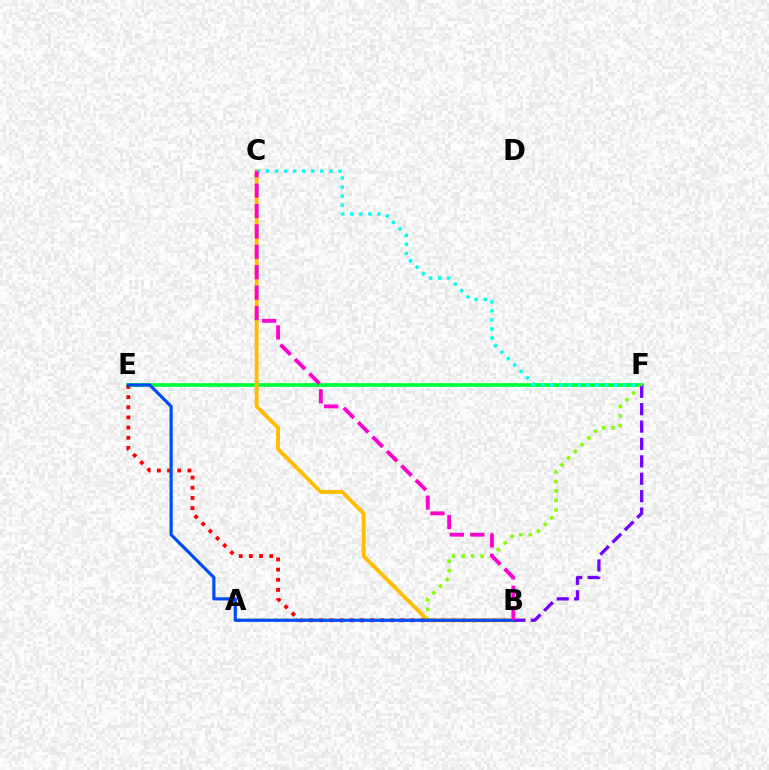{('E', 'F'): [{'color': '#00ff39', 'line_style': 'solid', 'thickness': 2.69}], ('A', 'F'): [{'color': '#84ff00', 'line_style': 'dotted', 'thickness': 2.58}], ('B', 'E'): [{'color': '#ff0000', 'line_style': 'dotted', 'thickness': 2.76}, {'color': '#004bff', 'line_style': 'solid', 'thickness': 2.29}], ('B', 'C'): [{'color': '#ffbd00', 'line_style': 'solid', 'thickness': 2.78}, {'color': '#ff00cf', 'line_style': 'dashed', 'thickness': 2.77}], ('B', 'F'): [{'color': '#7200ff', 'line_style': 'dashed', 'thickness': 2.36}], ('C', 'F'): [{'color': '#00fff6', 'line_style': 'dotted', 'thickness': 2.47}]}